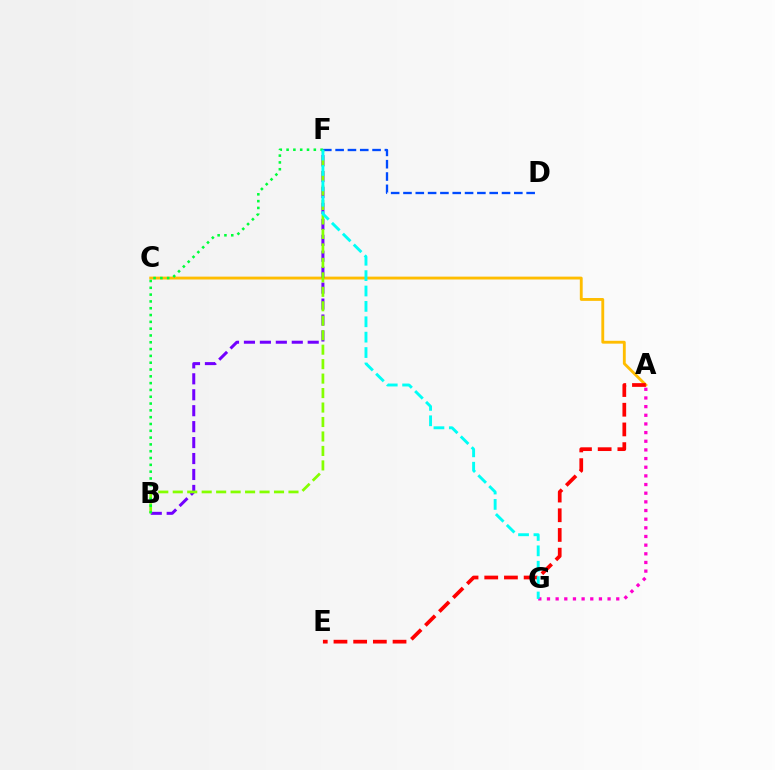{('A', 'C'): [{'color': '#ffbd00', 'line_style': 'solid', 'thickness': 2.06}], ('B', 'F'): [{'color': '#7200ff', 'line_style': 'dashed', 'thickness': 2.17}, {'color': '#84ff00', 'line_style': 'dashed', 'thickness': 1.97}, {'color': '#00ff39', 'line_style': 'dotted', 'thickness': 1.85}], ('A', 'G'): [{'color': '#ff00cf', 'line_style': 'dotted', 'thickness': 2.35}], ('A', 'E'): [{'color': '#ff0000', 'line_style': 'dashed', 'thickness': 2.68}], ('D', 'F'): [{'color': '#004bff', 'line_style': 'dashed', 'thickness': 1.67}], ('F', 'G'): [{'color': '#00fff6', 'line_style': 'dashed', 'thickness': 2.09}]}